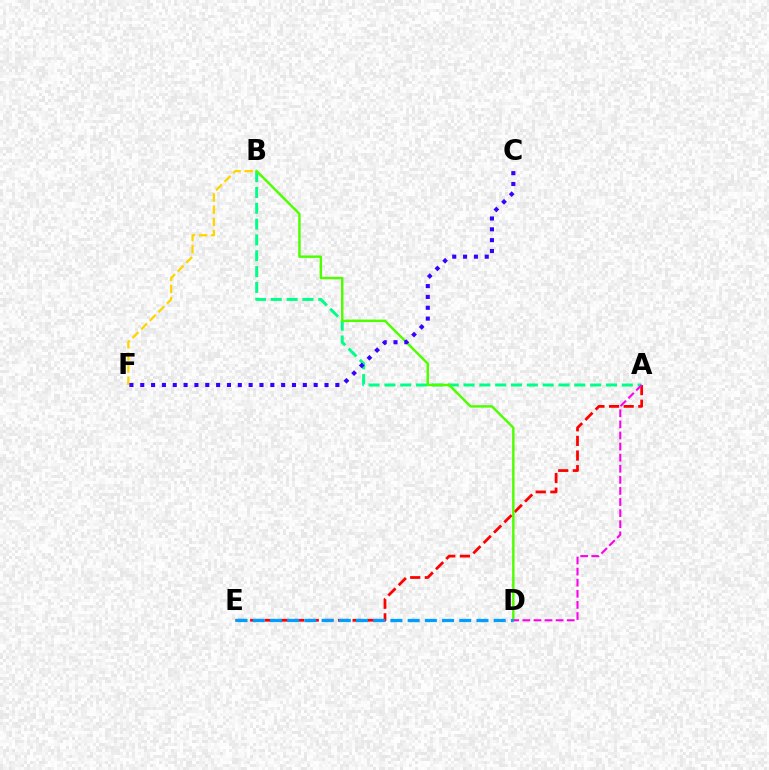{('A', 'B'): [{'color': '#00ff86', 'line_style': 'dashed', 'thickness': 2.15}], ('A', 'E'): [{'color': '#ff0000', 'line_style': 'dashed', 'thickness': 1.99}], ('B', 'F'): [{'color': '#ffd500', 'line_style': 'dashed', 'thickness': 1.65}], ('B', 'D'): [{'color': '#4fff00', 'line_style': 'solid', 'thickness': 1.76}], ('A', 'D'): [{'color': '#ff00ed', 'line_style': 'dashed', 'thickness': 1.51}], ('C', 'F'): [{'color': '#3700ff', 'line_style': 'dotted', 'thickness': 2.95}], ('D', 'E'): [{'color': '#009eff', 'line_style': 'dashed', 'thickness': 2.34}]}